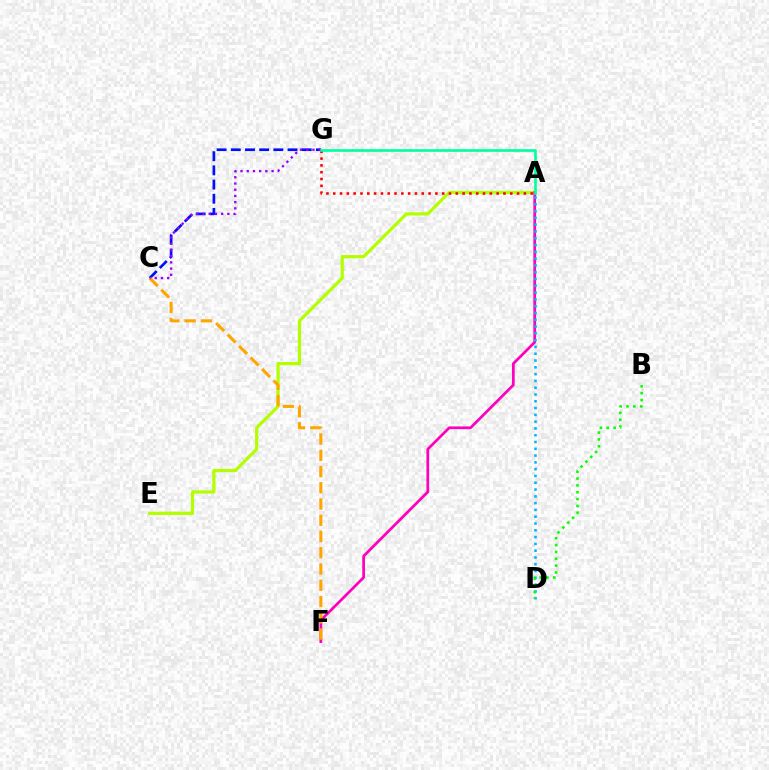{('A', 'E'): [{'color': '#b3ff00', 'line_style': 'solid', 'thickness': 2.31}], ('A', 'F'): [{'color': '#ff00bd', 'line_style': 'solid', 'thickness': 1.97}], ('C', 'G'): [{'color': '#0010ff', 'line_style': 'dashed', 'thickness': 1.93}, {'color': '#9b00ff', 'line_style': 'dotted', 'thickness': 1.69}], ('A', 'G'): [{'color': '#ff0000', 'line_style': 'dotted', 'thickness': 1.85}, {'color': '#00ff9d', 'line_style': 'solid', 'thickness': 1.9}], ('C', 'F'): [{'color': '#ffa500', 'line_style': 'dashed', 'thickness': 2.21}], ('A', 'D'): [{'color': '#00b5ff', 'line_style': 'dotted', 'thickness': 1.85}], ('B', 'D'): [{'color': '#08ff00', 'line_style': 'dotted', 'thickness': 1.86}]}